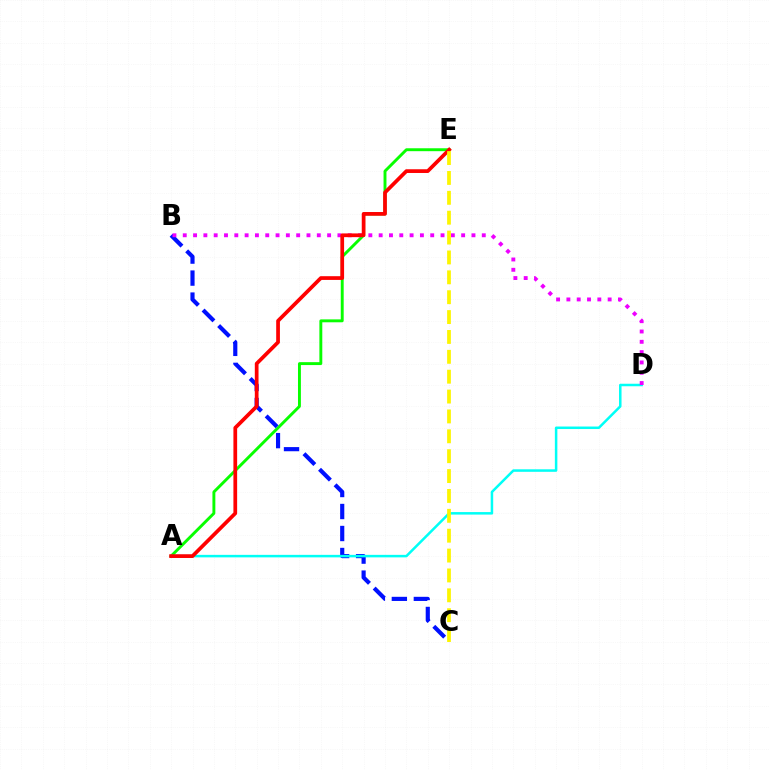{('A', 'E'): [{'color': '#08ff00', 'line_style': 'solid', 'thickness': 2.1}, {'color': '#ff0000', 'line_style': 'solid', 'thickness': 2.68}], ('B', 'C'): [{'color': '#0010ff', 'line_style': 'dashed', 'thickness': 2.99}], ('A', 'D'): [{'color': '#00fff6', 'line_style': 'solid', 'thickness': 1.81}], ('B', 'D'): [{'color': '#ee00ff', 'line_style': 'dotted', 'thickness': 2.8}], ('C', 'E'): [{'color': '#fcf500', 'line_style': 'dashed', 'thickness': 2.7}]}